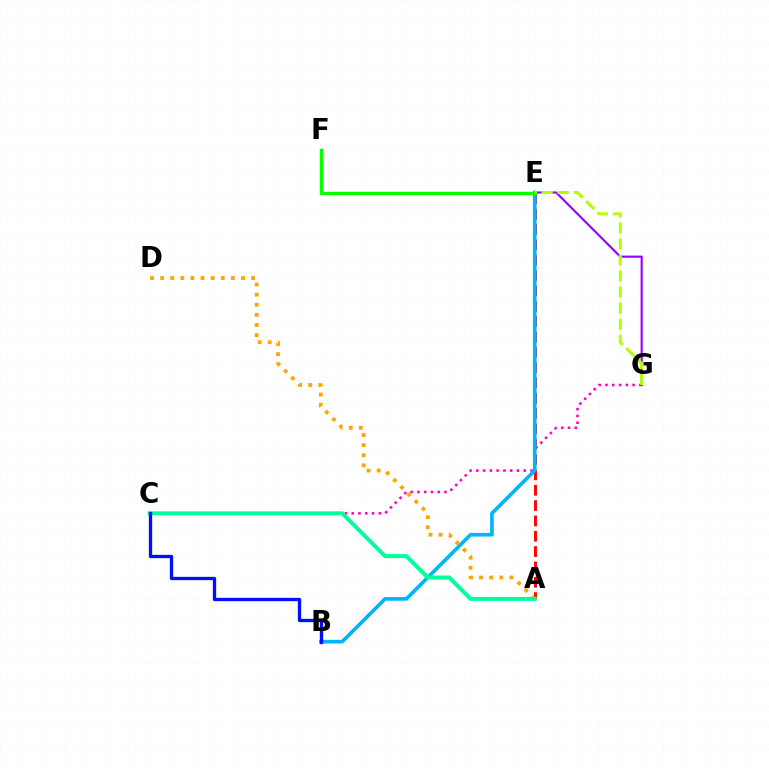{('E', 'G'): [{'color': '#9b00ff', 'line_style': 'solid', 'thickness': 1.54}, {'color': '#b3ff00', 'line_style': 'dashed', 'thickness': 2.18}], ('C', 'G'): [{'color': '#ff00bd', 'line_style': 'dotted', 'thickness': 1.84}], ('A', 'E'): [{'color': '#ff0000', 'line_style': 'dashed', 'thickness': 2.08}], ('B', 'E'): [{'color': '#00b5ff', 'line_style': 'solid', 'thickness': 2.63}], ('E', 'F'): [{'color': '#08ff00', 'line_style': 'solid', 'thickness': 2.43}], ('A', 'D'): [{'color': '#ffa500', 'line_style': 'dotted', 'thickness': 2.75}], ('A', 'C'): [{'color': '#00ff9d', 'line_style': 'solid', 'thickness': 2.88}], ('B', 'C'): [{'color': '#0010ff', 'line_style': 'solid', 'thickness': 2.38}]}